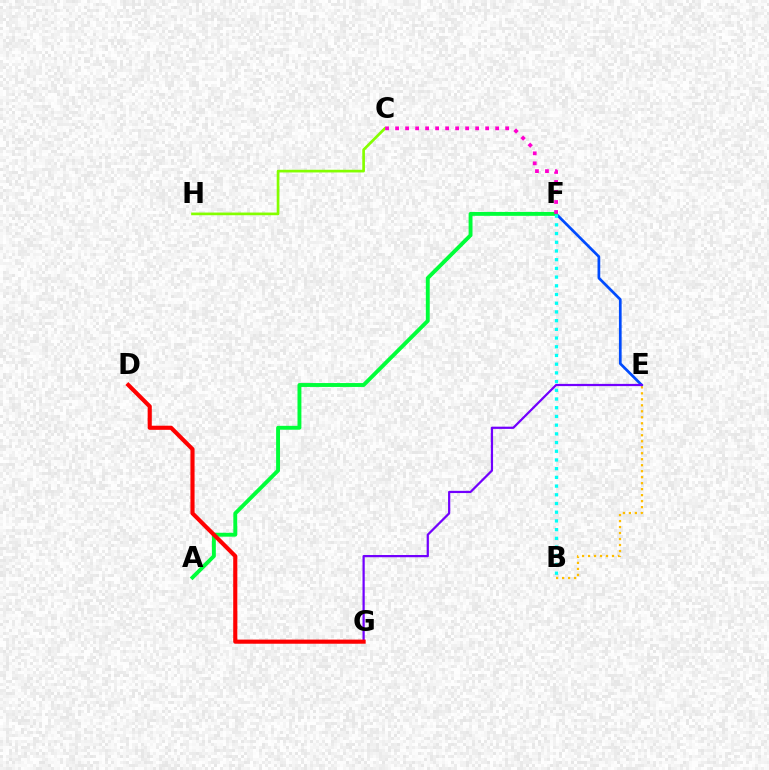{('C', 'H'): [{'color': '#84ff00', 'line_style': 'solid', 'thickness': 1.93}], ('E', 'F'): [{'color': '#004bff', 'line_style': 'solid', 'thickness': 1.96}], ('A', 'F'): [{'color': '#00ff39', 'line_style': 'solid', 'thickness': 2.8}], ('C', 'F'): [{'color': '#ff00cf', 'line_style': 'dotted', 'thickness': 2.72}], ('B', 'E'): [{'color': '#ffbd00', 'line_style': 'dotted', 'thickness': 1.63}], ('B', 'F'): [{'color': '#00fff6', 'line_style': 'dotted', 'thickness': 2.37}], ('E', 'G'): [{'color': '#7200ff', 'line_style': 'solid', 'thickness': 1.6}], ('D', 'G'): [{'color': '#ff0000', 'line_style': 'solid', 'thickness': 2.97}]}